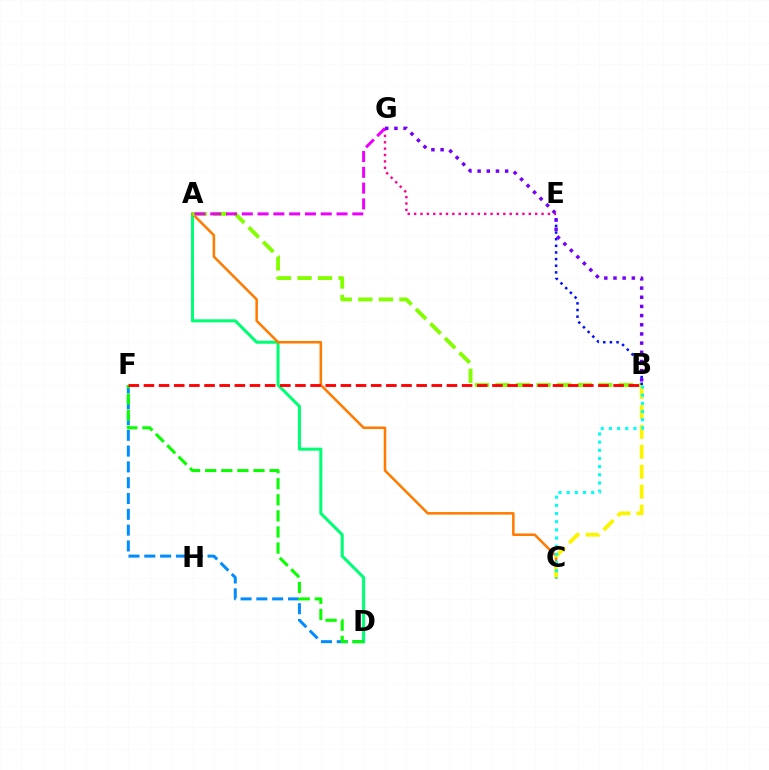{('A', 'D'): [{'color': '#00ff74', 'line_style': 'solid', 'thickness': 2.19}], ('A', 'C'): [{'color': '#ff7c00', 'line_style': 'solid', 'thickness': 1.84}], ('A', 'B'): [{'color': '#84ff00', 'line_style': 'dashed', 'thickness': 2.79}], ('B', 'C'): [{'color': '#fcf500', 'line_style': 'dashed', 'thickness': 2.71}, {'color': '#00fff6', 'line_style': 'dotted', 'thickness': 2.22}], ('E', 'G'): [{'color': '#ff0094', 'line_style': 'dotted', 'thickness': 1.73}], ('D', 'F'): [{'color': '#008cff', 'line_style': 'dashed', 'thickness': 2.15}, {'color': '#08ff00', 'line_style': 'dashed', 'thickness': 2.19}], ('A', 'G'): [{'color': '#ee00ff', 'line_style': 'dashed', 'thickness': 2.14}], ('B', 'E'): [{'color': '#0010ff', 'line_style': 'dotted', 'thickness': 1.8}], ('B', 'G'): [{'color': '#7200ff', 'line_style': 'dotted', 'thickness': 2.49}], ('B', 'F'): [{'color': '#ff0000', 'line_style': 'dashed', 'thickness': 2.06}]}